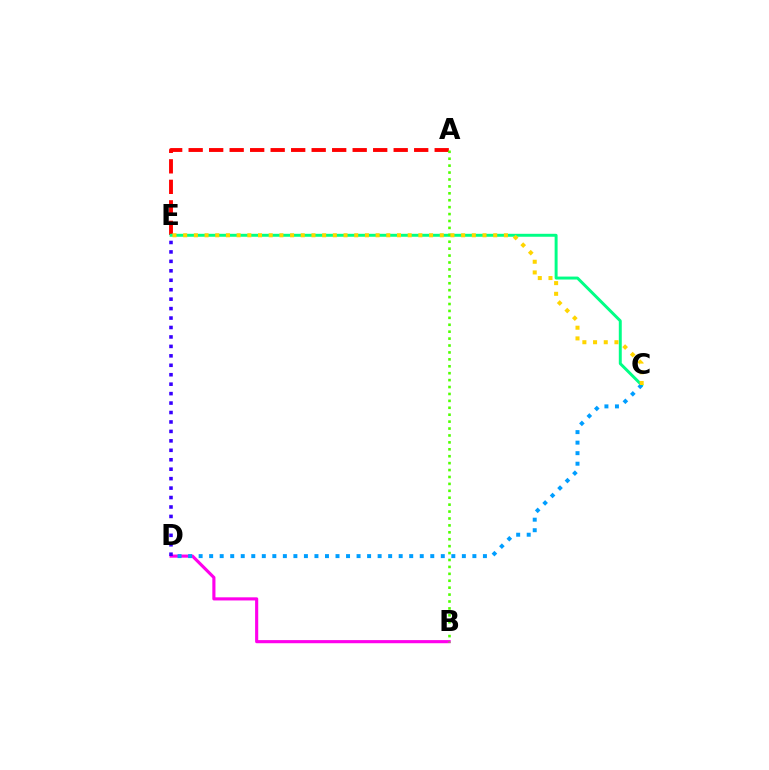{('A', 'E'): [{'color': '#ff0000', 'line_style': 'dashed', 'thickness': 2.79}], ('B', 'D'): [{'color': '#ff00ed', 'line_style': 'solid', 'thickness': 2.25}], ('C', 'E'): [{'color': '#00ff86', 'line_style': 'solid', 'thickness': 2.13}, {'color': '#ffd500', 'line_style': 'dotted', 'thickness': 2.9}], ('A', 'B'): [{'color': '#4fff00', 'line_style': 'dotted', 'thickness': 1.88}], ('C', 'D'): [{'color': '#009eff', 'line_style': 'dotted', 'thickness': 2.86}], ('D', 'E'): [{'color': '#3700ff', 'line_style': 'dotted', 'thickness': 2.57}]}